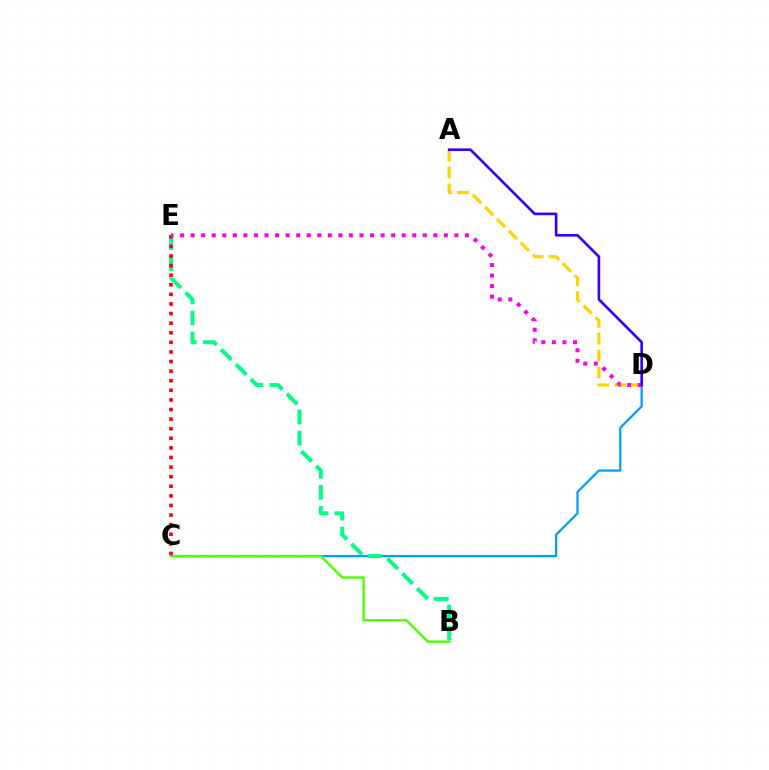{('C', 'D'): [{'color': '#009eff', 'line_style': 'solid', 'thickness': 1.62}], ('B', 'C'): [{'color': '#4fff00', 'line_style': 'solid', 'thickness': 1.73}], ('B', 'E'): [{'color': '#00ff86', 'line_style': 'dashed', 'thickness': 2.86}], ('A', 'D'): [{'color': '#ffd500', 'line_style': 'dashed', 'thickness': 2.29}, {'color': '#3700ff', 'line_style': 'solid', 'thickness': 1.9}], ('C', 'E'): [{'color': '#ff0000', 'line_style': 'dotted', 'thickness': 2.61}], ('D', 'E'): [{'color': '#ff00ed', 'line_style': 'dotted', 'thickness': 2.87}]}